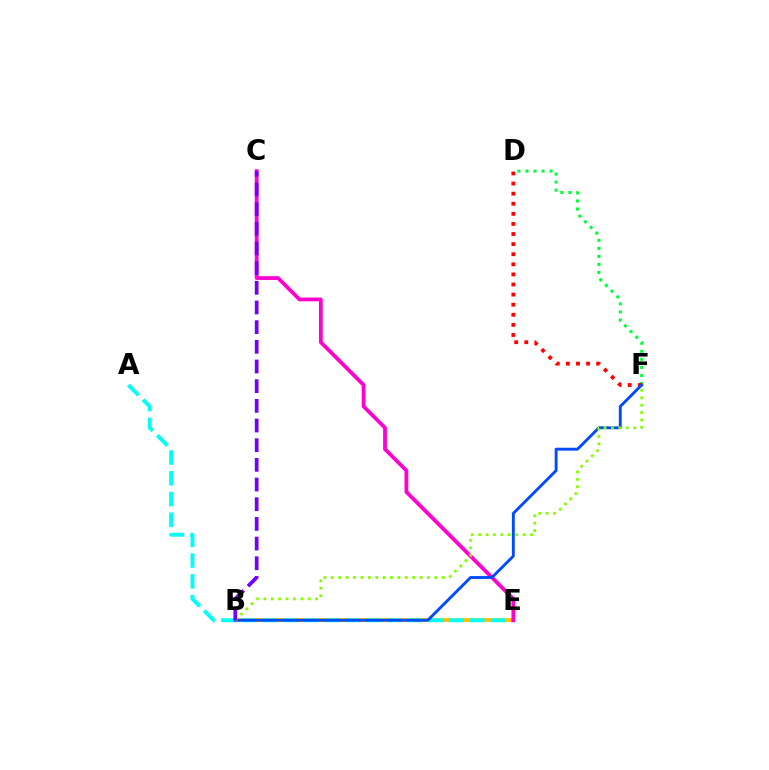{('B', 'E'): [{'color': '#ffbd00', 'line_style': 'solid', 'thickness': 2.73}], ('D', 'F'): [{'color': '#00ff39', 'line_style': 'dotted', 'thickness': 2.19}, {'color': '#ff0000', 'line_style': 'dotted', 'thickness': 2.74}], ('A', 'E'): [{'color': '#00fff6', 'line_style': 'dashed', 'thickness': 2.82}], ('C', 'E'): [{'color': '#ff00cf', 'line_style': 'solid', 'thickness': 2.71}], ('B', 'F'): [{'color': '#004bff', 'line_style': 'solid', 'thickness': 2.07}, {'color': '#84ff00', 'line_style': 'dotted', 'thickness': 2.01}], ('B', 'C'): [{'color': '#7200ff', 'line_style': 'dashed', 'thickness': 2.67}]}